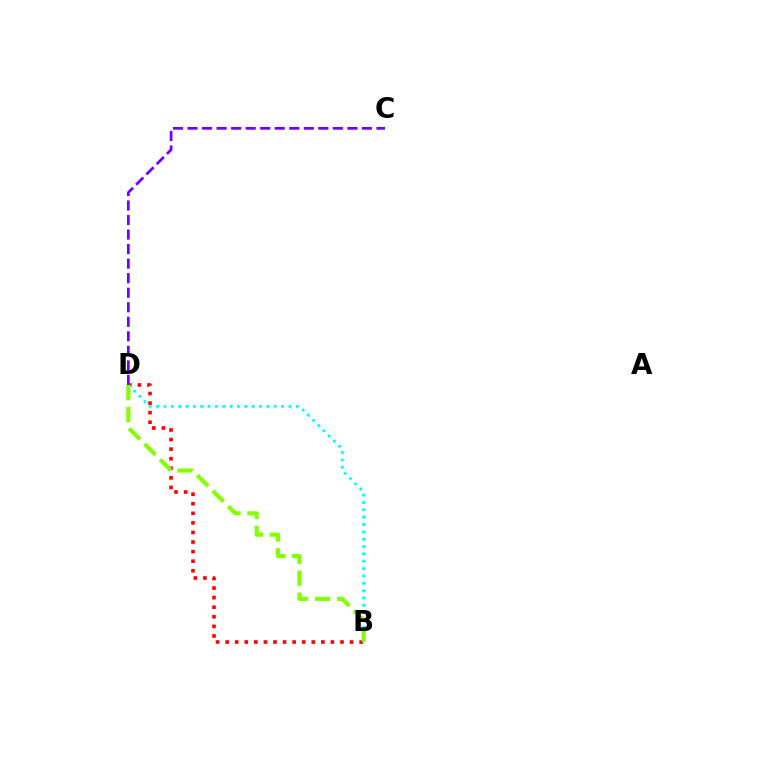{('B', 'D'): [{'color': '#ff0000', 'line_style': 'dotted', 'thickness': 2.6}, {'color': '#00fff6', 'line_style': 'dotted', 'thickness': 2.0}, {'color': '#84ff00', 'line_style': 'dashed', 'thickness': 2.97}], ('C', 'D'): [{'color': '#7200ff', 'line_style': 'dashed', 'thickness': 1.97}]}